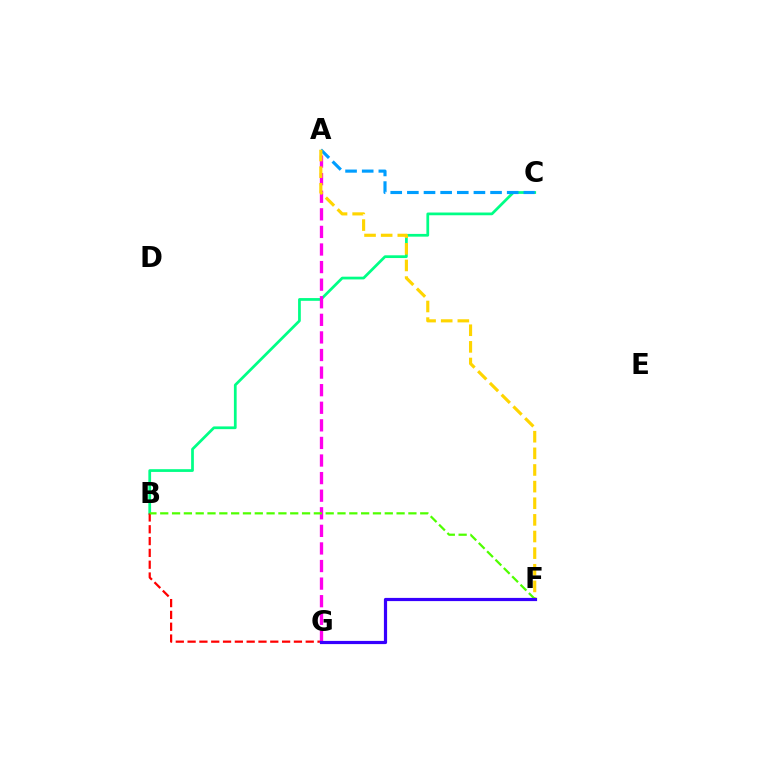{('B', 'C'): [{'color': '#00ff86', 'line_style': 'solid', 'thickness': 1.97}], ('B', 'G'): [{'color': '#ff0000', 'line_style': 'dashed', 'thickness': 1.6}], ('A', 'C'): [{'color': '#009eff', 'line_style': 'dashed', 'thickness': 2.26}], ('A', 'G'): [{'color': '#ff00ed', 'line_style': 'dashed', 'thickness': 2.39}], ('A', 'F'): [{'color': '#ffd500', 'line_style': 'dashed', 'thickness': 2.26}], ('B', 'F'): [{'color': '#4fff00', 'line_style': 'dashed', 'thickness': 1.61}], ('F', 'G'): [{'color': '#3700ff', 'line_style': 'solid', 'thickness': 2.3}]}